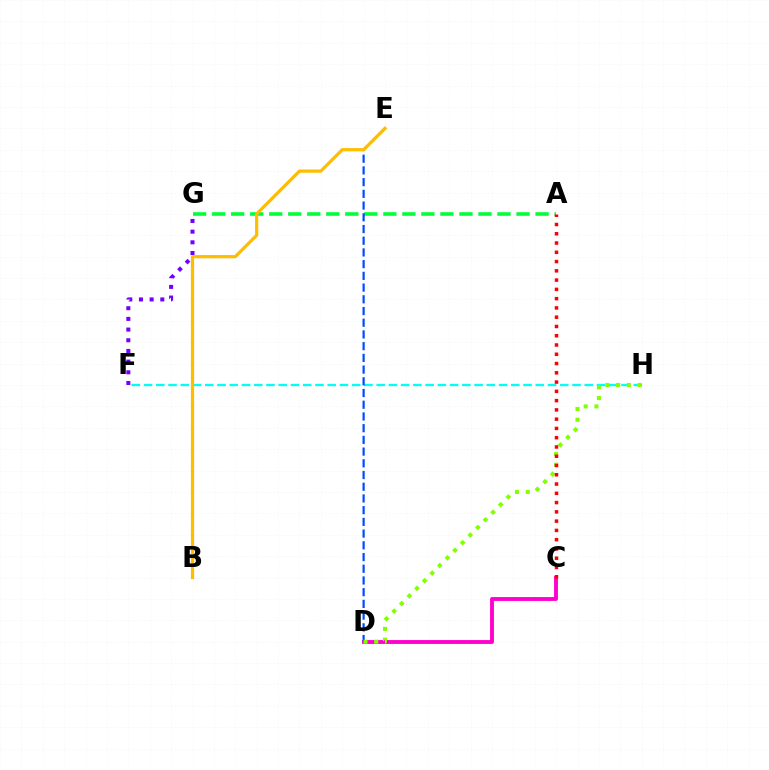{('F', 'H'): [{'color': '#00fff6', 'line_style': 'dashed', 'thickness': 1.66}], ('F', 'G'): [{'color': '#7200ff', 'line_style': 'dotted', 'thickness': 2.9}], ('C', 'D'): [{'color': '#ff00cf', 'line_style': 'solid', 'thickness': 2.78}], ('A', 'G'): [{'color': '#00ff39', 'line_style': 'dashed', 'thickness': 2.58}], ('D', 'E'): [{'color': '#004bff', 'line_style': 'dashed', 'thickness': 1.59}], ('D', 'H'): [{'color': '#84ff00', 'line_style': 'dotted', 'thickness': 2.92}], ('B', 'E'): [{'color': '#ffbd00', 'line_style': 'solid', 'thickness': 2.32}], ('A', 'C'): [{'color': '#ff0000', 'line_style': 'dotted', 'thickness': 2.52}]}